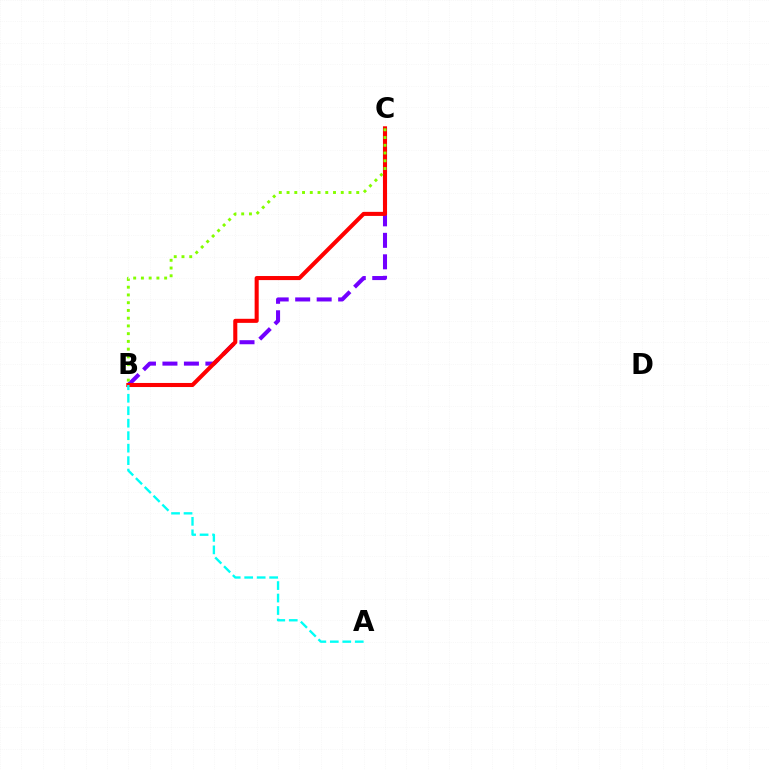{('B', 'C'): [{'color': '#7200ff', 'line_style': 'dashed', 'thickness': 2.92}, {'color': '#ff0000', 'line_style': 'solid', 'thickness': 2.93}, {'color': '#84ff00', 'line_style': 'dotted', 'thickness': 2.1}], ('A', 'B'): [{'color': '#00fff6', 'line_style': 'dashed', 'thickness': 1.7}]}